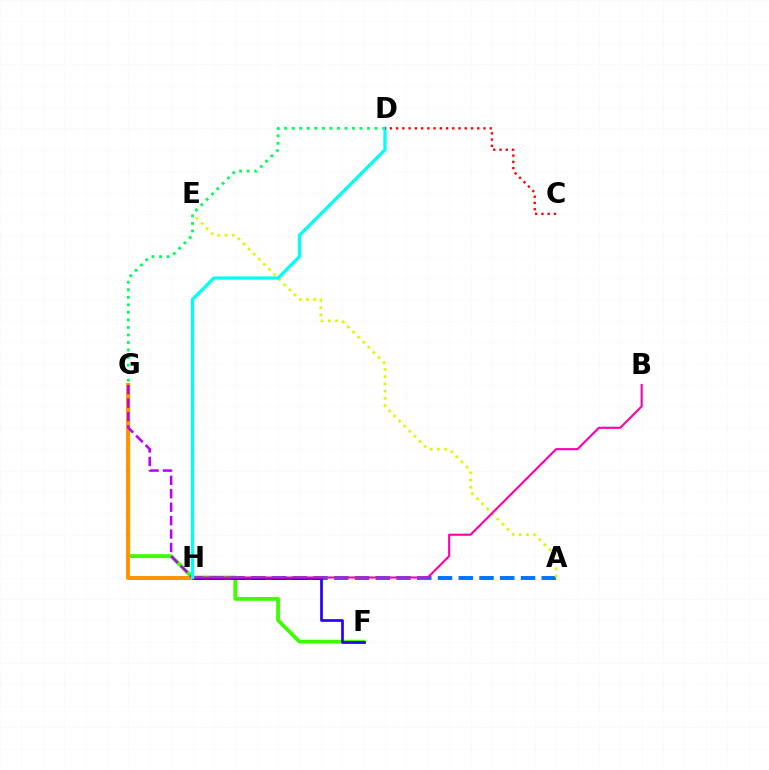{('F', 'G'): [{'color': '#3dff00', 'line_style': 'solid', 'thickness': 2.75}], ('A', 'H'): [{'color': '#0074ff', 'line_style': 'dashed', 'thickness': 2.82}], ('G', 'H'): [{'color': '#ff9400', 'line_style': 'solid', 'thickness': 2.84}, {'color': '#b900ff', 'line_style': 'dashed', 'thickness': 1.82}], ('D', 'G'): [{'color': '#00ff5c', 'line_style': 'dotted', 'thickness': 2.05}], ('F', 'H'): [{'color': '#2500ff', 'line_style': 'solid', 'thickness': 1.94}], ('A', 'E'): [{'color': '#d1ff00', 'line_style': 'dotted', 'thickness': 1.96}], ('B', 'H'): [{'color': '#ff00ac', 'line_style': 'solid', 'thickness': 1.53}], ('D', 'H'): [{'color': '#00fff6', 'line_style': 'solid', 'thickness': 2.36}], ('C', 'D'): [{'color': '#ff0000', 'line_style': 'dotted', 'thickness': 1.7}]}